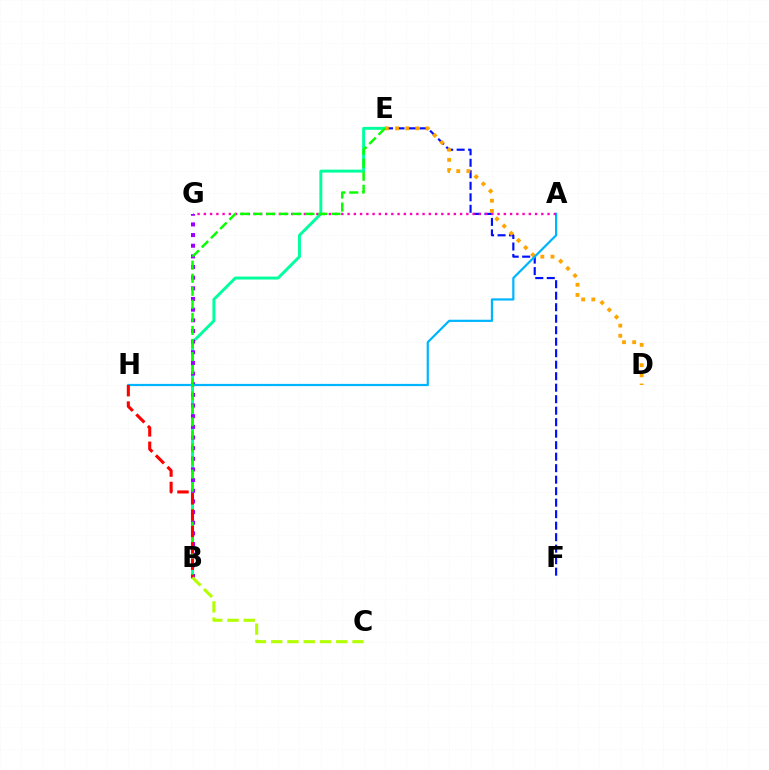{('B', 'E'): [{'color': '#00ff9d', 'line_style': 'solid', 'thickness': 2.12}, {'color': '#08ff00', 'line_style': 'dashed', 'thickness': 1.77}], ('B', 'G'): [{'color': '#9b00ff', 'line_style': 'dotted', 'thickness': 2.89}], ('E', 'F'): [{'color': '#0010ff', 'line_style': 'dashed', 'thickness': 1.56}], ('D', 'E'): [{'color': '#ffa500', 'line_style': 'dotted', 'thickness': 2.76}], ('A', 'H'): [{'color': '#00b5ff', 'line_style': 'solid', 'thickness': 1.6}], ('A', 'G'): [{'color': '#ff00bd', 'line_style': 'dotted', 'thickness': 1.7}], ('B', 'H'): [{'color': '#ff0000', 'line_style': 'dashed', 'thickness': 2.22}], ('B', 'C'): [{'color': '#b3ff00', 'line_style': 'dashed', 'thickness': 2.21}]}